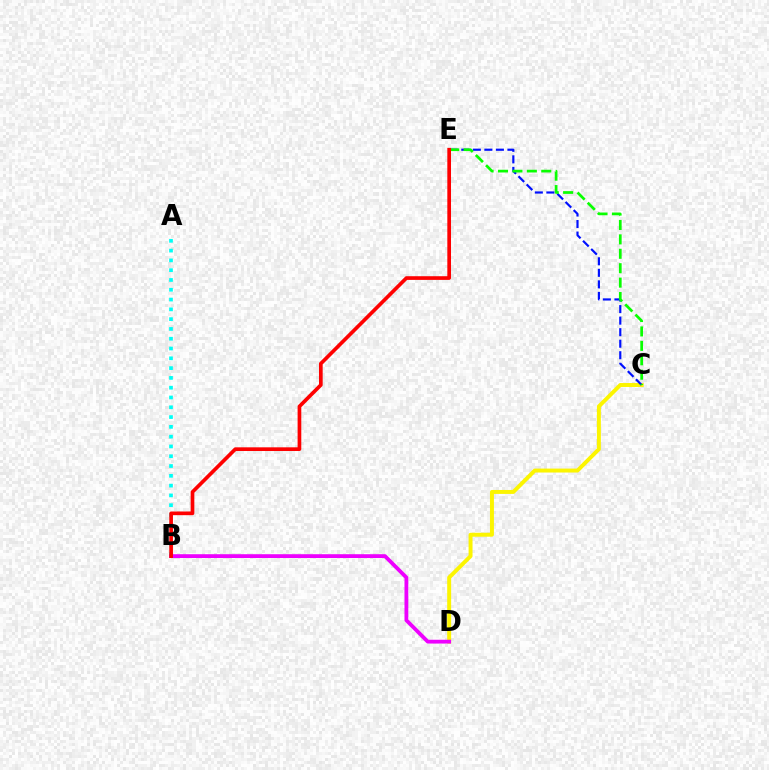{('C', 'D'): [{'color': '#fcf500', 'line_style': 'solid', 'thickness': 2.84}], ('A', 'B'): [{'color': '#00fff6', 'line_style': 'dotted', 'thickness': 2.66}], ('C', 'E'): [{'color': '#0010ff', 'line_style': 'dashed', 'thickness': 1.57}, {'color': '#08ff00', 'line_style': 'dashed', 'thickness': 1.96}], ('B', 'D'): [{'color': '#ee00ff', 'line_style': 'solid', 'thickness': 2.74}], ('B', 'E'): [{'color': '#ff0000', 'line_style': 'solid', 'thickness': 2.65}]}